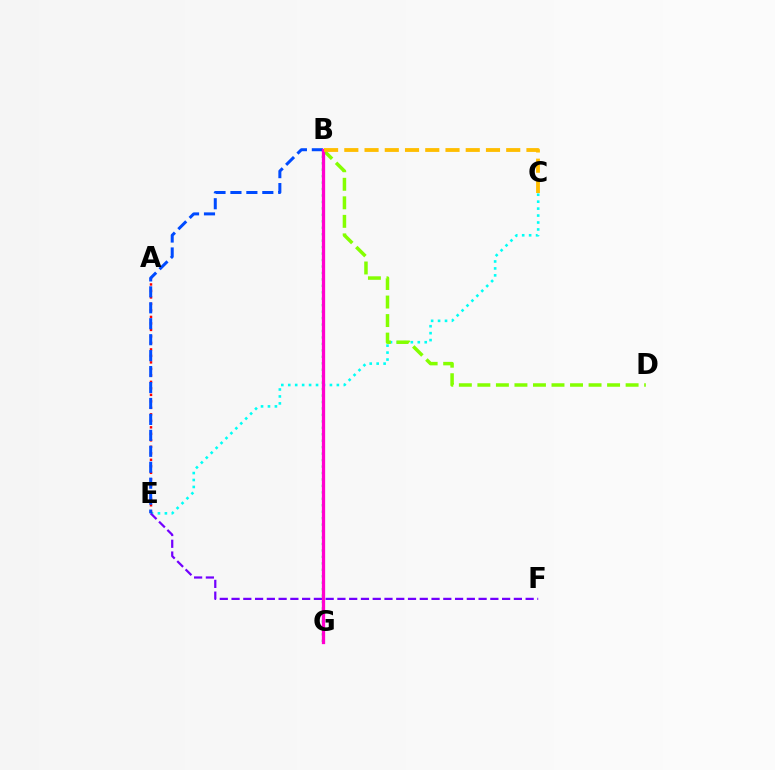{('C', 'E'): [{'color': '#00fff6', 'line_style': 'dotted', 'thickness': 1.89}], ('B', 'D'): [{'color': '#84ff00', 'line_style': 'dashed', 'thickness': 2.52}], ('B', 'G'): [{'color': '#00ff39', 'line_style': 'dotted', 'thickness': 1.75}, {'color': '#ff00cf', 'line_style': 'solid', 'thickness': 2.36}], ('E', 'F'): [{'color': '#7200ff', 'line_style': 'dashed', 'thickness': 1.6}], ('A', 'E'): [{'color': '#ff0000', 'line_style': 'dotted', 'thickness': 1.76}], ('B', 'E'): [{'color': '#004bff', 'line_style': 'dashed', 'thickness': 2.17}], ('B', 'C'): [{'color': '#ffbd00', 'line_style': 'dashed', 'thickness': 2.75}]}